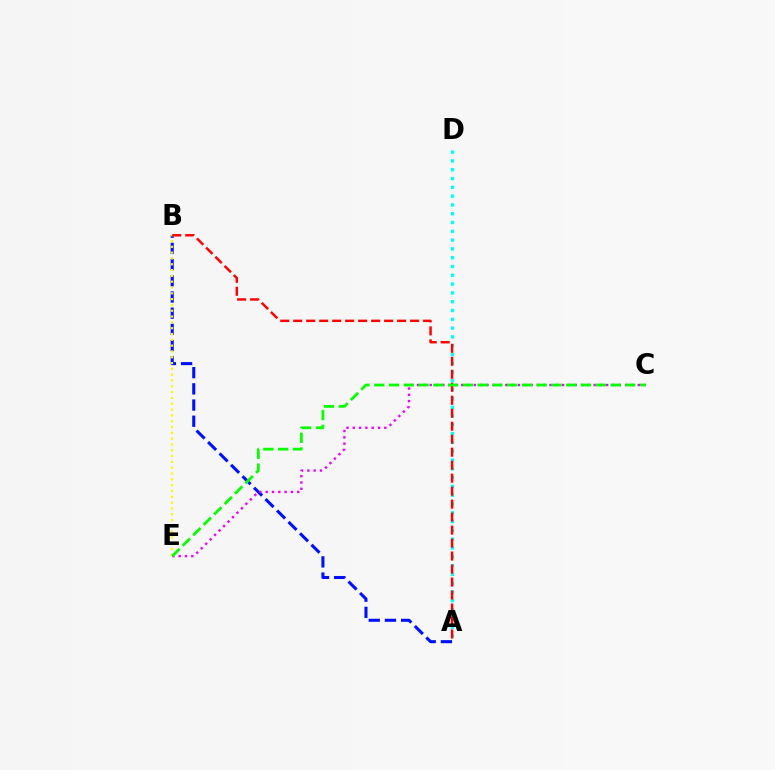{('A', 'B'): [{'color': '#0010ff', 'line_style': 'dashed', 'thickness': 2.2}, {'color': '#ff0000', 'line_style': 'dashed', 'thickness': 1.76}], ('C', 'E'): [{'color': '#ee00ff', 'line_style': 'dotted', 'thickness': 1.71}, {'color': '#08ff00', 'line_style': 'dashed', 'thickness': 2.01}], ('B', 'E'): [{'color': '#fcf500', 'line_style': 'dotted', 'thickness': 1.58}], ('A', 'D'): [{'color': '#00fff6', 'line_style': 'dotted', 'thickness': 2.39}]}